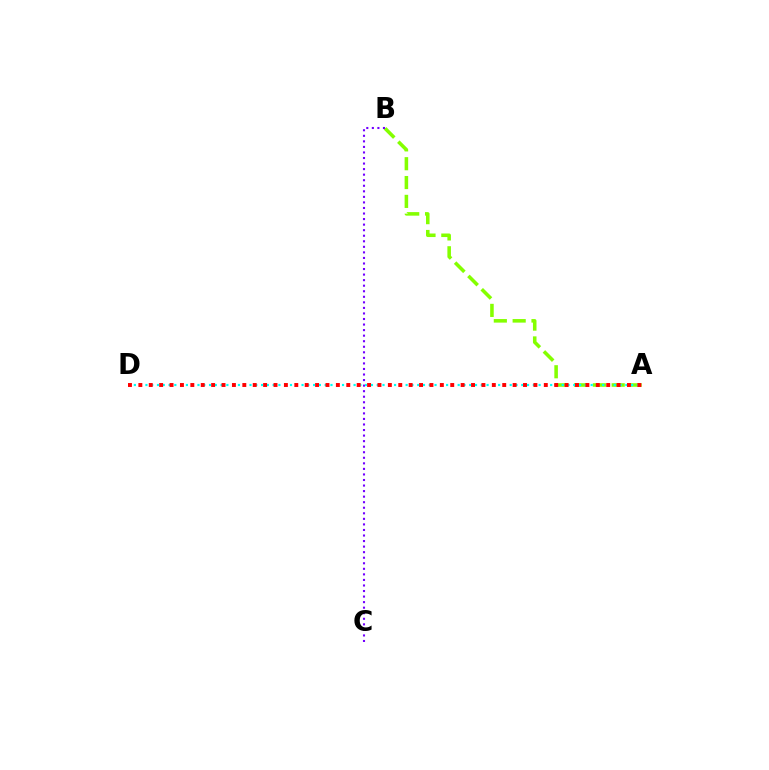{('A', 'B'): [{'color': '#84ff00', 'line_style': 'dashed', 'thickness': 2.56}], ('A', 'D'): [{'color': '#00fff6', 'line_style': 'dotted', 'thickness': 1.57}, {'color': '#ff0000', 'line_style': 'dotted', 'thickness': 2.82}], ('B', 'C'): [{'color': '#7200ff', 'line_style': 'dotted', 'thickness': 1.51}]}